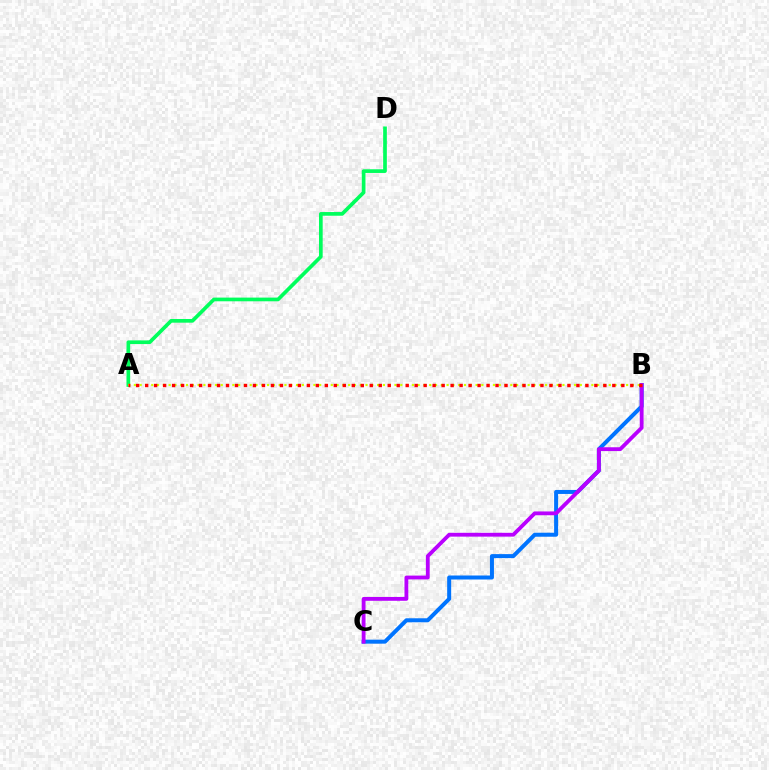{('A', 'D'): [{'color': '#00ff5c', 'line_style': 'solid', 'thickness': 2.66}], ('B', 'C'): [{'color': '#0074ff', 'line_style': 'solid', 'thickness': 2.88}, {'color': '#b900ff', 'line_style': 'solid', 'thickness': 2.75}], ('A', 'B'): [{'color': '#d1ff00', 'line_style': 'dotted', 'thickness': 1.57}, {'color': '#ff0000', 'line_style': 'dotted', 'thickness': 2.44}]}